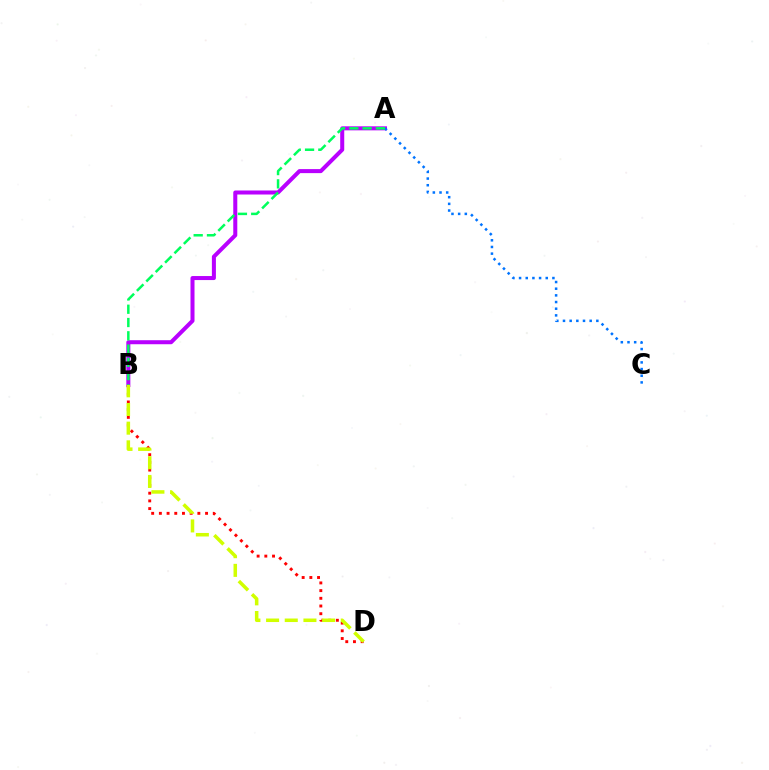{('A', 'B'): [{'color': '#b900ff', 'line_style': 'solid', 'thickness': 2.9}, {'color': '#00ff5c', 'line_style': 'dashed', 'thickness': 1.8}], ('B', 'D'): [{'color': '#ff0000', 'line_style': 'dotted', 'thickness': 2.09}, {'color': '#d1ff00', 'line_style': 'dashed', 'thickness': 2.54}], ('A', 'C'): [{'color': '#0074ff', 'line_style': 'dotted', 'thickness': 1.81}]}